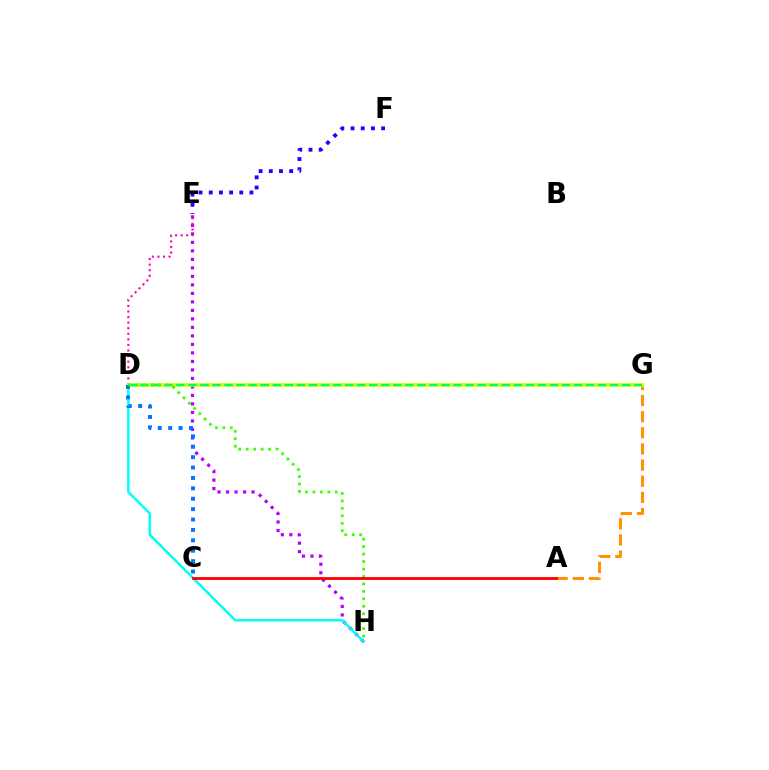{('A', 'G'): [{'color': '#ff9400', 'line_style': 'dashed', 'thickness': 2.19}], ('E', 'H'): [{'color': '#b900ff', 'line_style': 'dotted', 'thickness': 2.31}], ('D', 'H'): [{'color': '#00fff6', 'line_style': 'solid', 'thickness': 1.77}, {'color': '#3dff00', 'line_style': 'dotted', 'thickness': 2.03}], ('D', 'E'): [{'color': '#ff00ac', 'line_style': 'dotted', 'thickness': 1.51}], ('D', 'G'): [{'color': '#d1ff00', 'line_style': 'solid', 'thickness': 2.67}, {'color': '#00ff5c', 'line_style': 'dashed', 'thickness': 1.64}], ('E', 'F'): [{'color': '#2500ff', 'line_style': 'dotted', 'thickness': 2.77}], ('C', 'D'): [{'color': '#0074ff', 'line_style': 'dotted', 'thickness': 2.83}], ('A', 'C'): [{'color': '#ff0000', 'line_style': 'solid', 'thickness': 2.03}]}